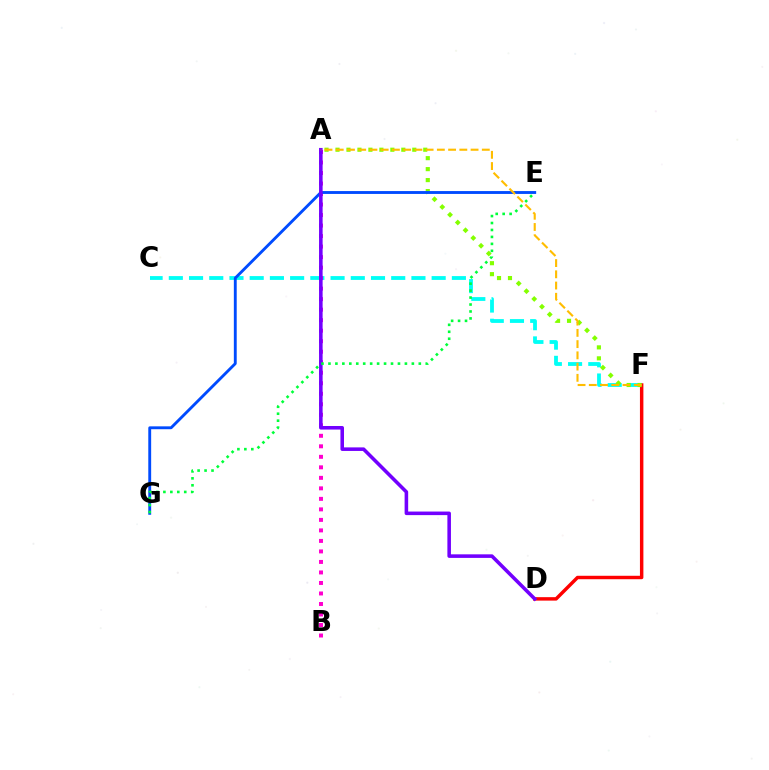{('C', 'F'): [{'color': '#00fff6', 'line_style': 'dashed', 'thickness': 2.75}], ('A', 'B'): [{'color': '#ff00cf', 'line_style': 'dotted', 'thickness': 2.86}], ('D', 'F'): [{'color': '#ff0000', 'line_style': 'solid', 'thickness': 2.48}], ('A', 'F'): [{'color': '#84ff00', 'line_style': 'dotted', 'thickness': 2.98}, {'color': '#ffbd00', 'line_style': 'dashed', 'thickness': 1.53}], ('E', 'G'): [{'color': '#004bff', 'line_style': 'solid', 'thickness': 2.06}, {'color': '#00ff39', 'line_style': 'dotted', 'thickness': 1.89}], ('A', 'D'): [{'color': '#7200ff', 'line_style': 'solid', 'thickness': 2.57}]}